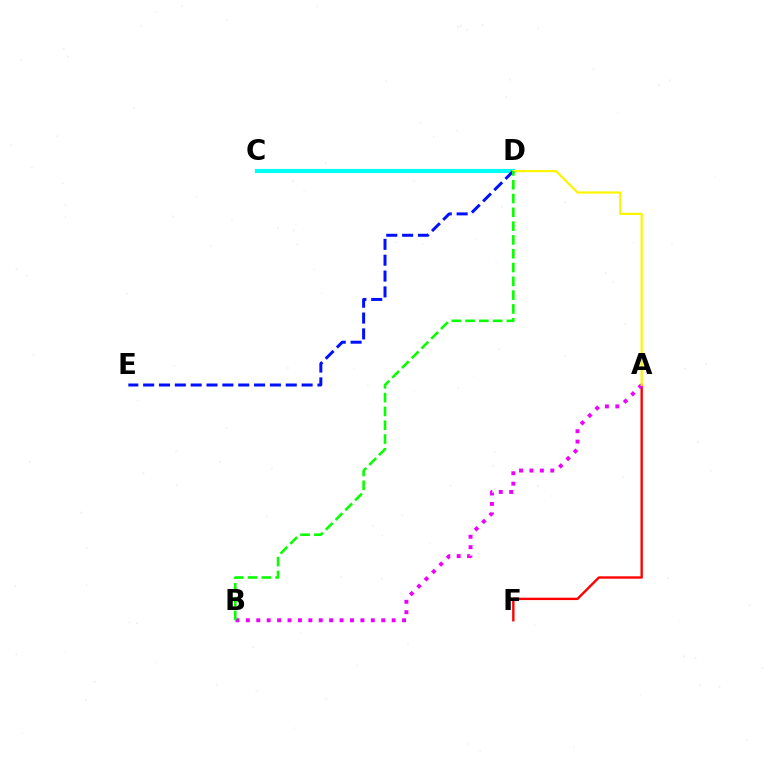{('A', 'F'): [{'color': '#ff0000', 'line_style': 'solid', 'thickness': 1.71}], ('C', 'D'): [{'color': '#00fff6', 'line_style': 'solid', 'thickness': 2.99}], ('A', 'B'): [{'color': '#ee00ff', 'line_style': 'dotted', 'thickness': 2.83}], ('D', 'E'): [{'color': '#0010ff', 'line_style': 'dashed', 'thickness': 2.15}], ('A', 'D'): [{'color': '#fcf500', 'line_style': 'solid', 'thickness': 1.59}], ('B', 'D'): [{'color': '#08ff00', 'line_style': 'dashed', 'thickness': 1.88}]}